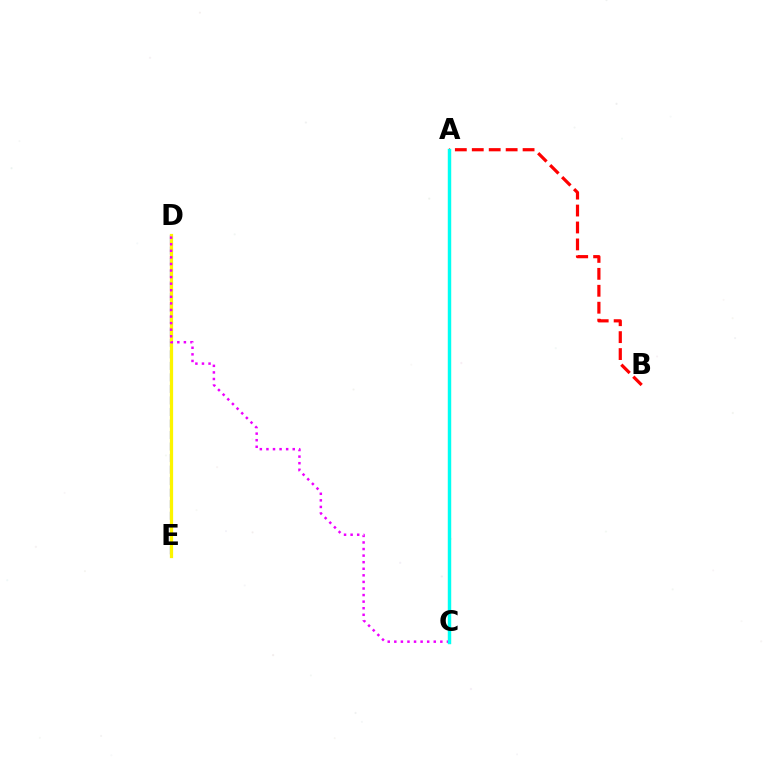{('A', 'C'): [{'color': '#08ff00', 'line_style': 'solid', 'thickness': 2.22}, {'color': '#00fff6', 'line_style': 'solid', 'thickness': 2.4}], ('D', 'E'): [{'color': '#0010ff', 'line_style': 'dashed', 'thickness': 1.57}, {'color': '#fcf500', 'line_style': 'solid', 'thickness': 2.33}], ('A', 'B'): [{'color': '#ff0000', 'line_style': 'dashed', 'thickness': 2.3}], ('C', 'D'): [{'color': '#ee00ff', 'line_style': 'dotted', 'thickness': 1.79}]}